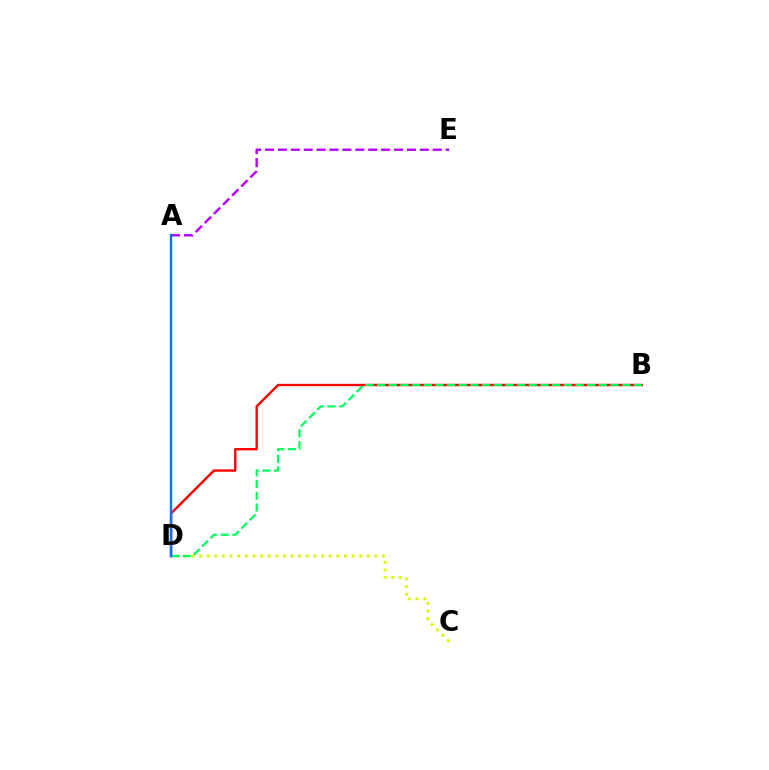{('B', 'D'): [{'color': '#ff0000', 'line_style': 'solid', 'thickness': 1.71}, {'color': '#00ff5c', 'line_style': 'dashed', 'thickness': 1.59}], ('C', 'D'): [{'color': '#d1ff00', 'line_style': 'dotted', 'thickness': 2.07}], ('A', 'E'): [{'color': '#b900ff', 'line_style': 'dashed', 'thickness': 1.75}], ('A', 'D'): [{'color': '#0074ff', 'line_style': 'solid', 'thickness': 1.73}]}